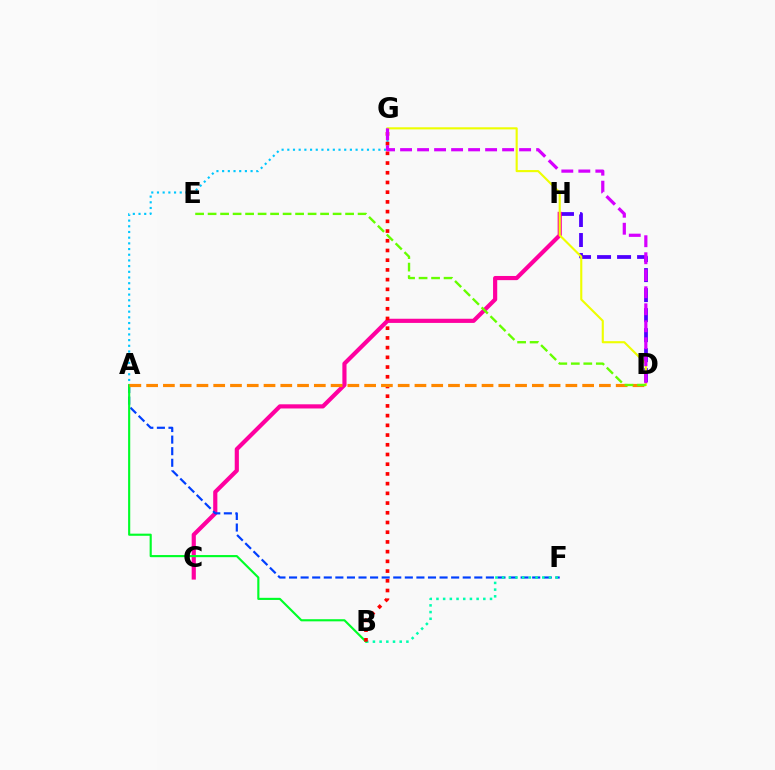{('D', 'H'): [{'color': '#4f00ff', 'line_style': 'dashed', 'thickness': 2.72}], ('C', 'H'): [{'color': '#ff00a0', 'line_style': 'solid', 'thickness': 3.0}], ('A', 'F'): [{'color': '#003fff', 'line_style': 'dashed', 'thickness': 1.57}], ('B', 'F'): [{'color': '#00ffaf', 'line_style': 'dotted', 'thickness': 1.82}], ('A', 'G'): [{'color': '#00c7ff', 'line_style': 'dotted', 'thickness': 1.55}], ('D', 'G'): [{'color': '#eeff00', 'line_style': 'solid', 'thickness': 1.53}, {'color': '#d600ff', 'line_style': 'dashed', 'thickness': 2.31}], ('A', 'B'): [{'color': '#00ff27', 'line_style': 'solid', 'thickness': 1.54}], ('B', 'G'): [{'color': '#ff0000', 'line_style': 'dotted', 'thickness': 2.64}], ('A', 'D'): [{'color': '#ff8800', 'line_style': 'dashed', 'thickness': 2.28}], ('D', 'E'): [{'color': '#66ff00', 'line_style': 'dashed', 'thickness': 1.7}]}